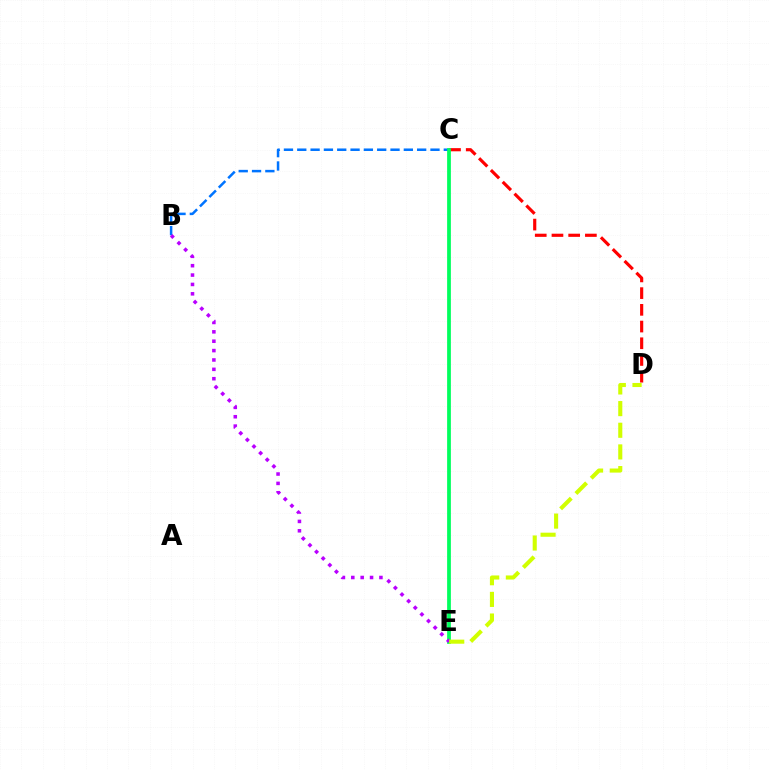{('B', 'C'): [{'color': '#0074ff', 'line_style': 'dashed', 'thickness': 1.81}], ('C', 'D'): [{'color': '#ff0000', 'line_style': 'dashed', 'thickness': 2.27}], ('C', 'E'): [{'color': '#00ff5c', 'line_style': 'solid', 'thickness': 2.7}], ('B', 'E'): [{'color': '#b900ff', 'line_style': 'dotted', 'thickness': 2.55}], ('D', 'E'): [{'color': '#d1ff00', 'line_style': 'dashed', 'thickness': 2.94}]}